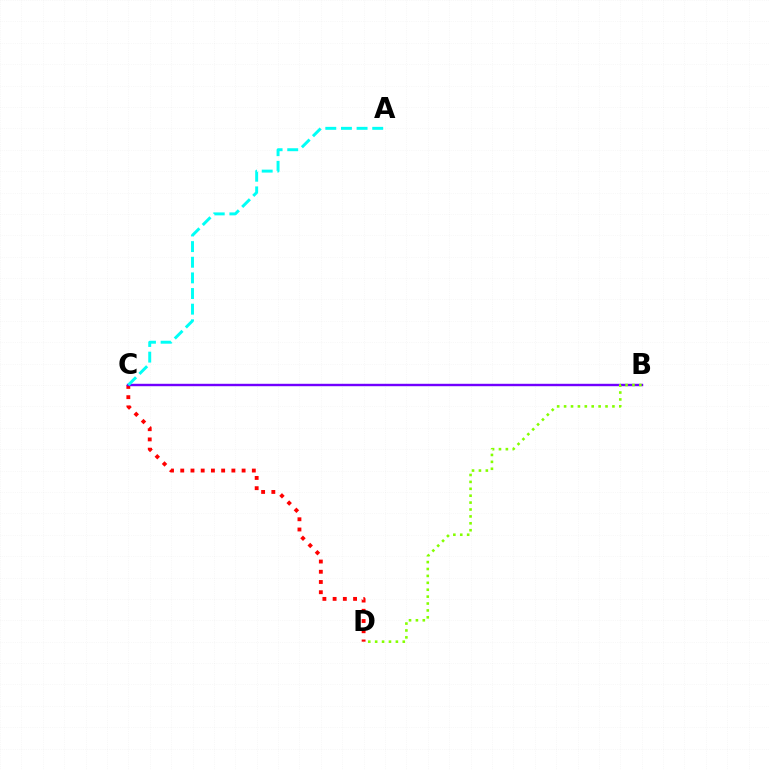{('C', 'D'): [{'color': '#ff0000', 'line_style': 'dotted', 'thickness': 2.78}], ('B', 'C'): [{'color': '#7200ff', 'line_style': 'solid', 'thickness': 1.74}], ('B', 'D'): [{'color': '#84ff00', 'line_style': 'dotted', 'thickness': 1.88}], ('A', 'C'): [{'color': '#00fff6', 'line_style': 'dashed', 'thickness': 2.12}]}